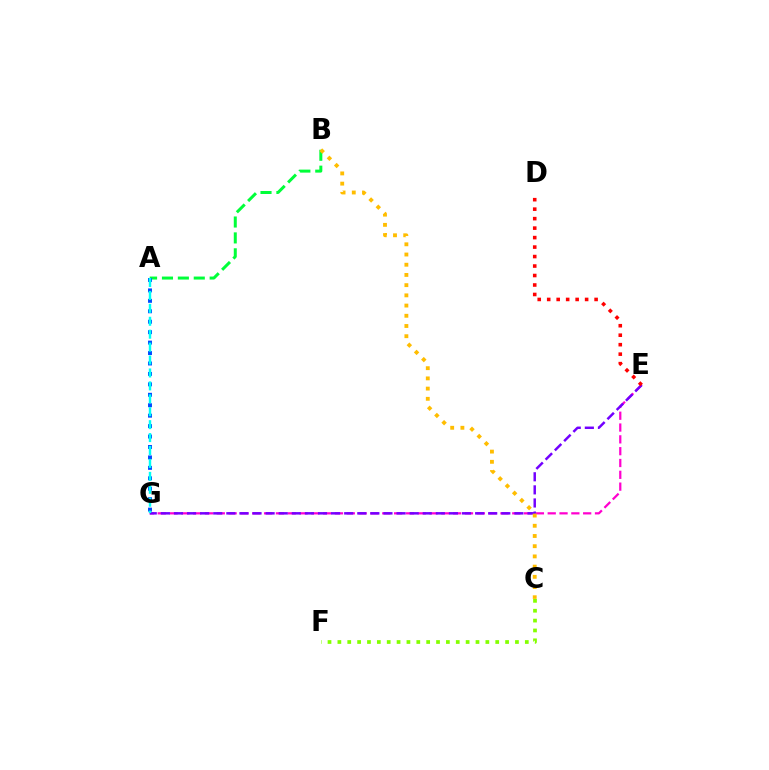{('E', 'G'): [{'color': '#ff00cf', 'line_style': 'dashed', 'thickness': 1.61}, {'color': '#7200ff', 'line_style': 'dashed', 'thickness': 1.78}], ('C', 'F'): [{'color': '#84ff00', 'line_style': 'dotted', 'thickness': 2.68}], ('A', 'B'): [{'color': '#00ff39', 'line_style': 'dashed', 'thickness': 2.16}], ('A', 'G'): [{'color': '#004bff', 'line_style': 'dotted', 'thickness': 2.84}, {'color': '#00fff6', 'line_style': 'dashed', 'thickness': 1.76}], ('B', 'C'): [{'color': '#ffbd00', 'line_style': 'dotted', 'thickness': 2.77}], ('D', 'E'): [{'color': '#ff0000', 'line_style': 'dotted', 'thickness': 2.58}]}